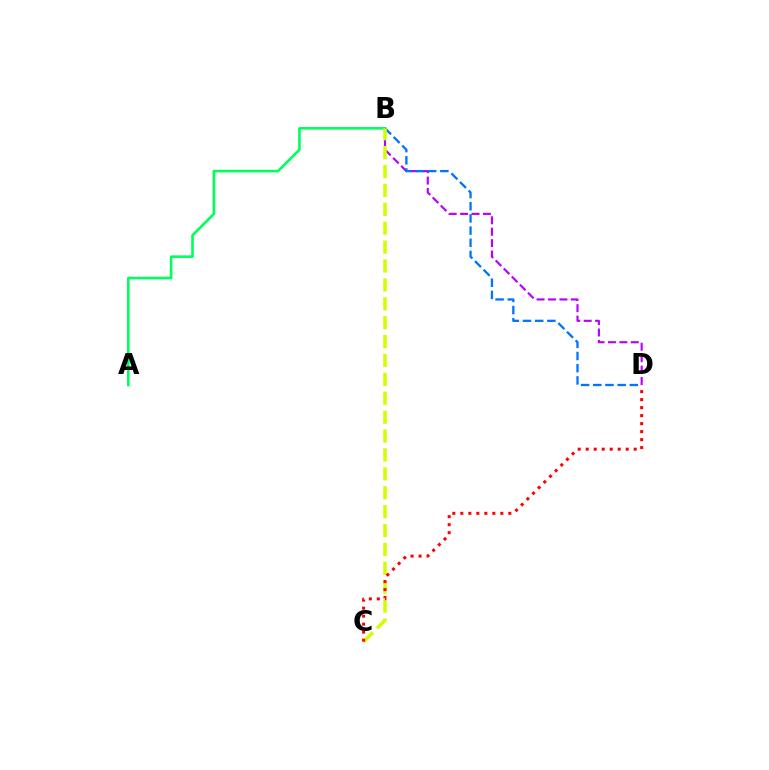{('B', 'D'): [{'color': '#b900ff', 'line_style': 'dashed', 'thickness': 1.55}, {'color': '#0074ff', 'line_style': 'dashed', 'thickness': 1.66}], ('A', 'B'): [{'color': '#00ff5c', 'line_style': 'solid', 'thickness': 1.89}], ('B', 'C'): [{'color': '#d1ff00', 'line_style': 'dashed', 'thickness': 2.57}], ('C', 'D'): [{'color': '#ff0000', 'line_style': 'dotted', 'thickness': 2.17}]}